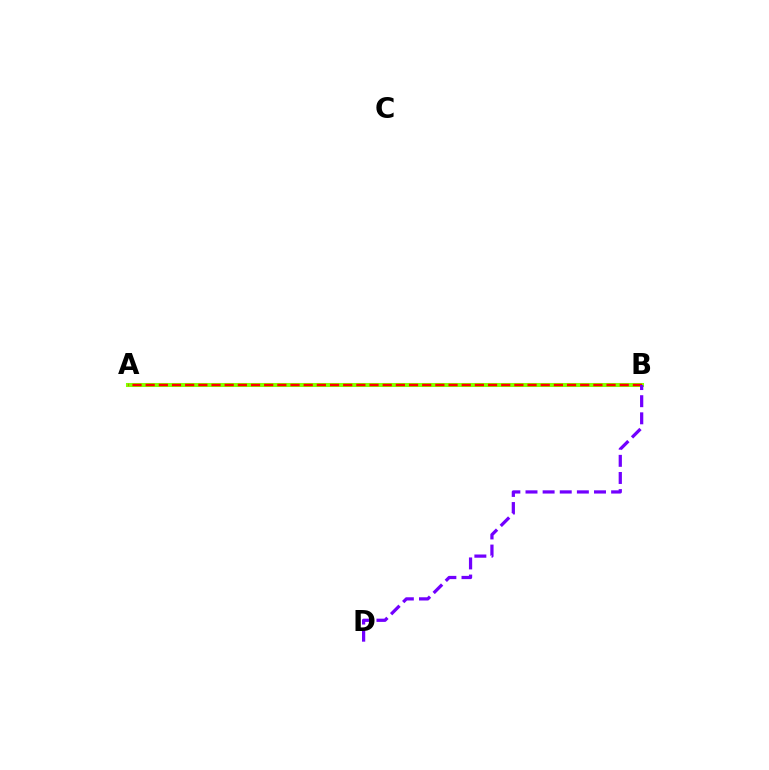{('A', 'B'): [{'color': '#00fff6', 'line_style': 'dashed', 'thickness': 1.96}, {'color': '#84ff00', 'line_style': 'solid', 'thickness': 2.91}, {'color': '#ff0000', 'line_style': 'dashed', 'thickness': 1.79}], ('B', 'D'): [{'color': '#7200ff', 'line_style': 'dashed', 'thickness': 2.33}]}